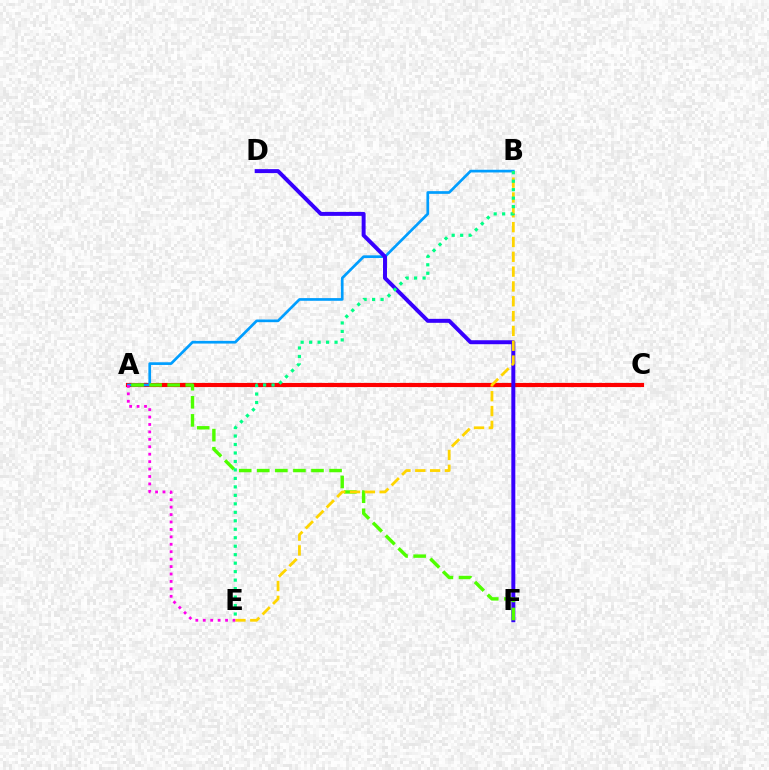{('A', 'C'): [{'color': '#ff0000', 'line_style': 'solid', 'thickness': 2.99}], ('A', 'B'): [{'color': '#009eff', 'line_style': 'solid', 'thickness': 1.94}], ('D', 'F'): [{'color': '#3700ff', 'line_style': 'solid', 'thickness': 2.86}], ('A', 'F'): [{'color': '#4fff00', 'line_style': 'dashed', 'thickness': 2.45}], ('B', 'E'): [{'color': '#ffd500', 'line_style': 'dashed', 'thickness': 2.01}, {'color': '#00ff86', 'line_style': 'dotted', 'thickness': 2.3}], ('A', 'E'): [{'color': '#ff00ed', 'line_style': 'dotted', 'thickness': 2.02}]}